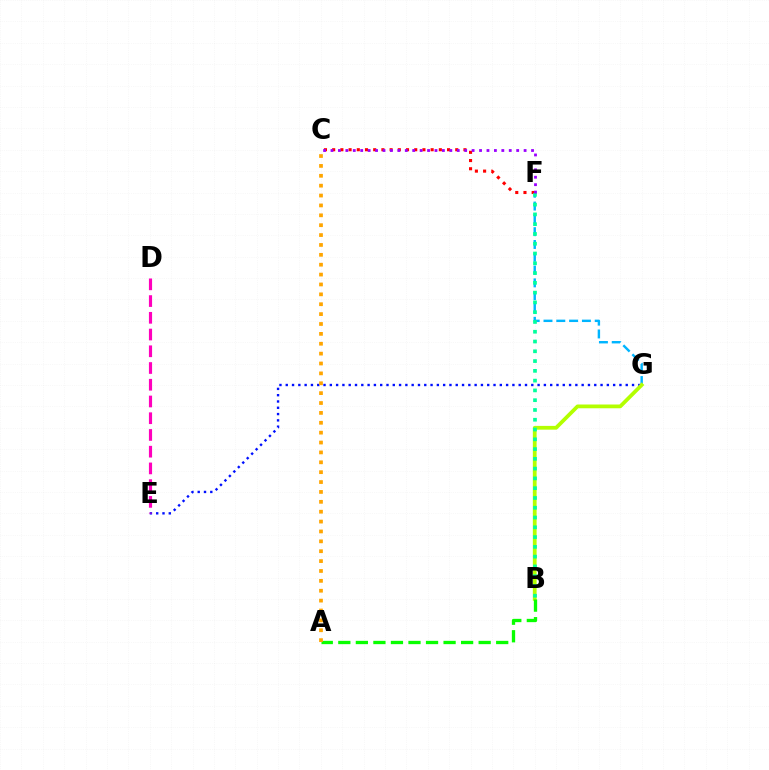{('E', 'G'): [{'color': '#0010ff', 'line_style': 'dotted', 'thickness': 1.71}], ('D', 'E'): [{'color': '#ff00bd', 'line_style': 'dashed', 'thickness': 2.27}], ('F', 'G'): [{'color': '#00b5ff', 'line_style': 'dashed', 'thickness': 1.74}], ('B', 'G'): [{'color': '#b3ff00', 'line_style': 'solid', 'thickness': 2.72}], ('C', 'F'): [{'color': '#ff0000', 'line_style': 'dotted', 'thickness': 2.23}, {'color': '#9b00ff', 'line_style': 'dotted', 'thickness': 2.02}], ('B', 'F'): [{'color': '#00ff9d', 'line_style': 'dotted', 'thickness': 2.66}], ('A', 'B'): [{'color': '#08ff00', 'line_style': 'dashed', 'thickness': 2.38}], ('A', 'C'): [{'color': '#ffa500', 'line_style': 'dotted', 'thickness': 2.68}]}